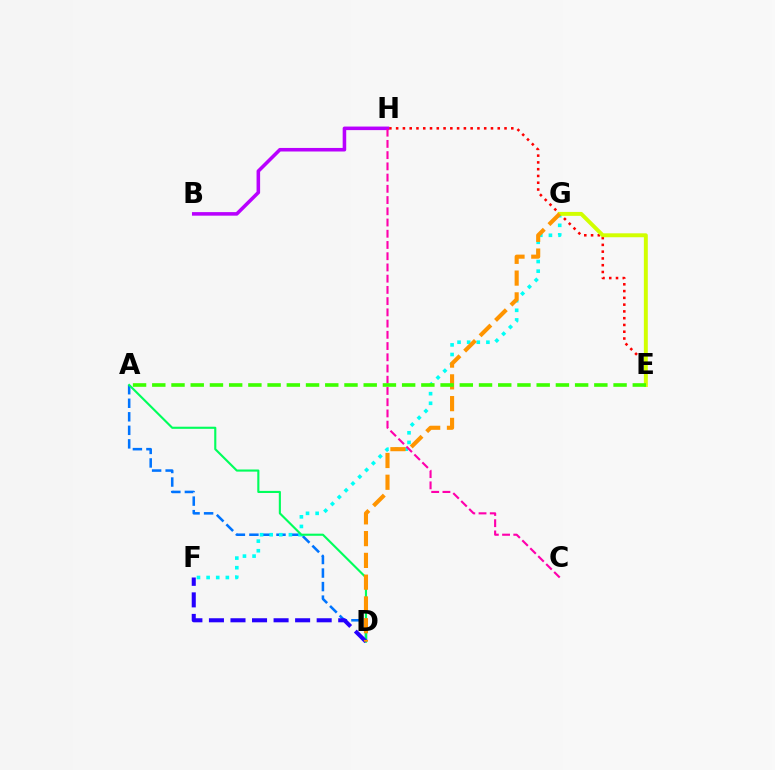{('E', 'H'): [{'color': '#ff0000', 'line_style': 'dotted', 'thickness': 1.84}], ('A', 'D'): [{'color': '#0074ff', 'line_style': 'dashed', 'thickness': 1.84}, {'color': '#00ff5c', 'line_style': 'solid', 'thickness': 1.53}], ('F', 'G'): [{'color': '#00fff6', 'line_style': 'dotted', 'thickness': 2.61}], ('B', 'H'): [{'color': '#b900ff', 'line_style': 'solid', 'thickness': 2.56}], ('D', 'F'): [{'color': '#2500ff', 'line_style': 'dashed', 'thickness': 2.93}], ('E', 'G'): [{'color': '#d1ff00', 'line_style': 'solid', 'thickness': 2.83}], ('C', 'H'): [{'color': '#ff00ac', 'line_style': 'dashed', 'thickness': 1.53}], ('D', 'G'): [{'color': '#ff9400', 'line_style': 'dashed', 'thickness': 2.96}], ('A', 'E'): [{'color': '#3dff00', 'line_style': 'dashed', 'thickness': 2.61}]}